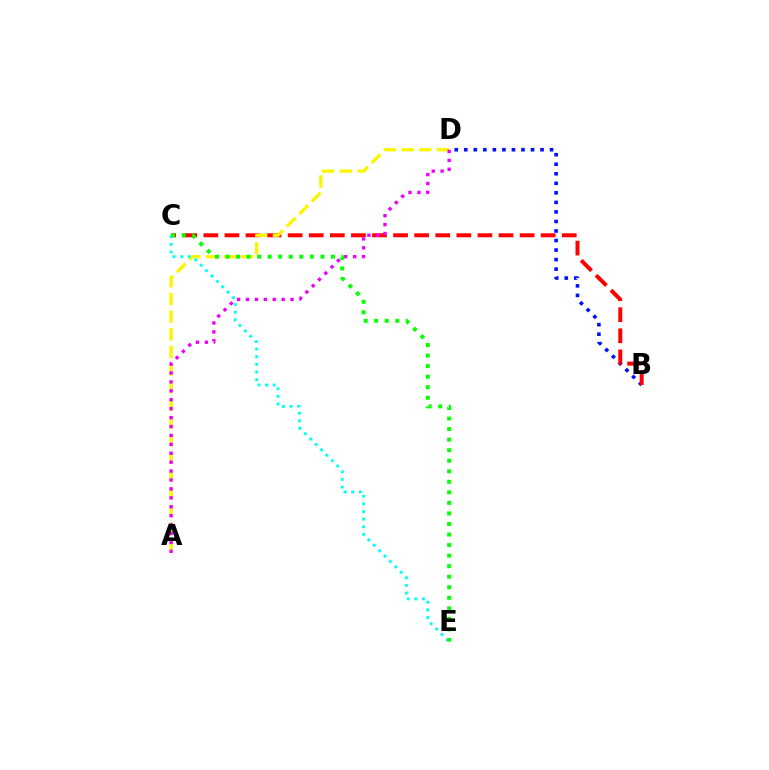{('B', 'D'): [{'color': '#0010ff', 'line_style': 'dotted', 'thickness': 2.59}], ('B', 'C'): [{'color': '#ff0000', 'line_style': 'dashed', 'thickness': 2.86}], ('A', 'D'): [{'color': '#fcf500', 'line_style': 'dashed', 'thickness': 2.4}, {'color': '#ee00ff', 'line_style': 'dotted', 'thickness': 2.42}], ('C', 'E'): [{'color': '#00fff6', 'line_style': 'dotted', 'thickness': 2.07}, {'color': '#08ff00', 'line_style': 'dotted', 'thickness': 2.86}]}